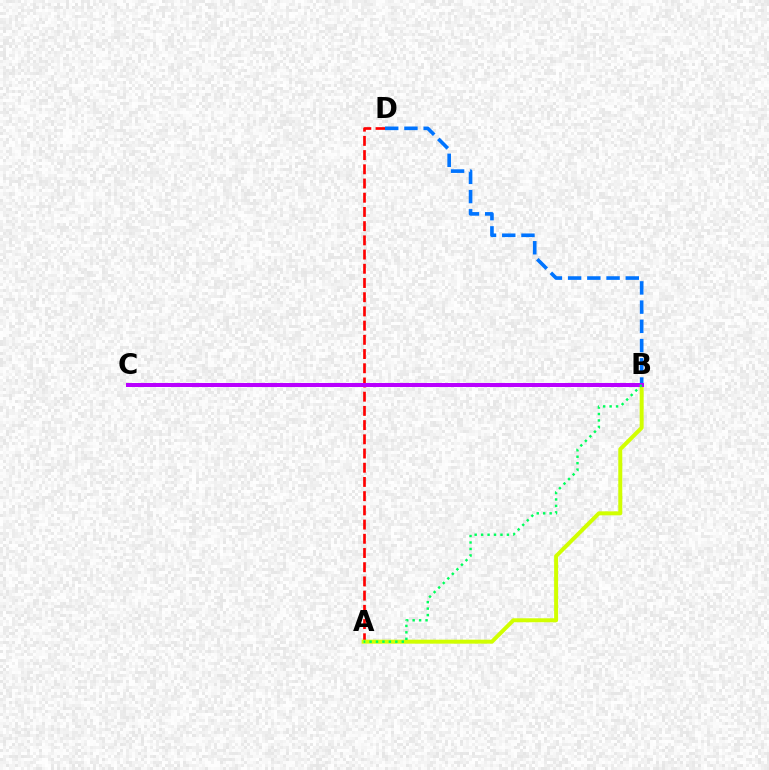{('A', 'D'): [{'color': '#ff0000', 'line_style': 'dashed', 'thickness': 1.93}], ('B', 'D'): [{'color': '#0074ff', 'line_style': 'dashed', 'thickness': 2.61}], ('A', 'B'): [{'color': '#d1ff00', 'line_style': 'solid', 'thickness': 2.87}, {'color': '#00ff5c', 'line_style': 'dotted', 'thickness': 1.75}], ('B', 'C'): [{'color': '#b900ff', 'line_style': 'solid', 'thickness': 2.88}]}